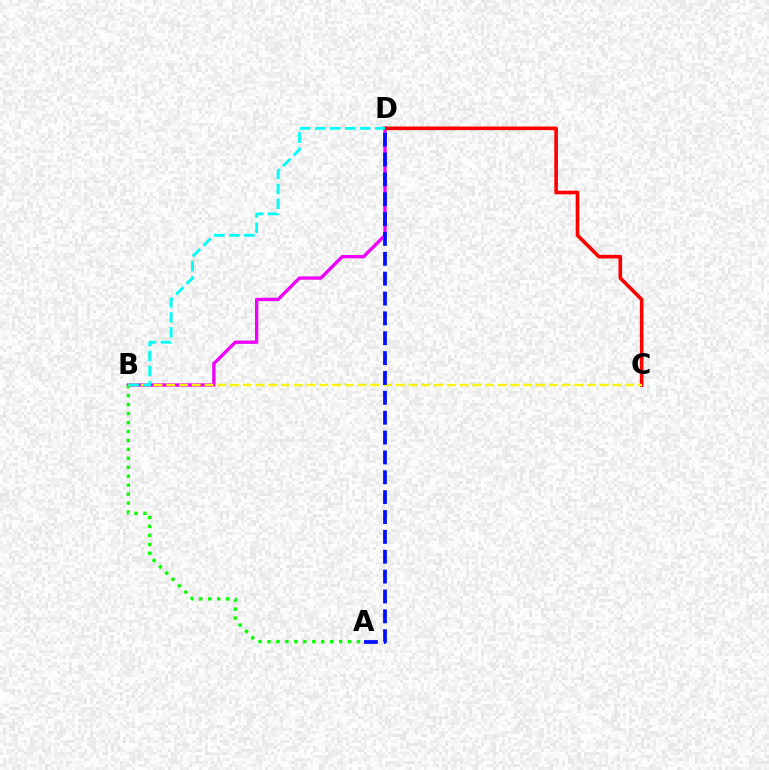{('B', 'D'): [{'color': '#ee00ff', 'line_style': 'solid', 'thickness': 2.4}, {'color': '#00fff6', 'line_style': 'dashed', 'thickness': 2.04}], ('A', 'B'): [{'color': '#08ff00', 'line_style': 'dotted', 'thickness': 2.43}], ('C', 'D'): [{'color': '#ff0000', 'line_style': 'solid', 'thickness': 2.62}], ('B', 'C'): [{'color': '#fcf500', 'line_style': 'dashed', 'thickness': 1.73}], ('A', 'D'): [{'color': '#0010ff', 'line_style': 'dashed', 'thickness': 2.7}]}